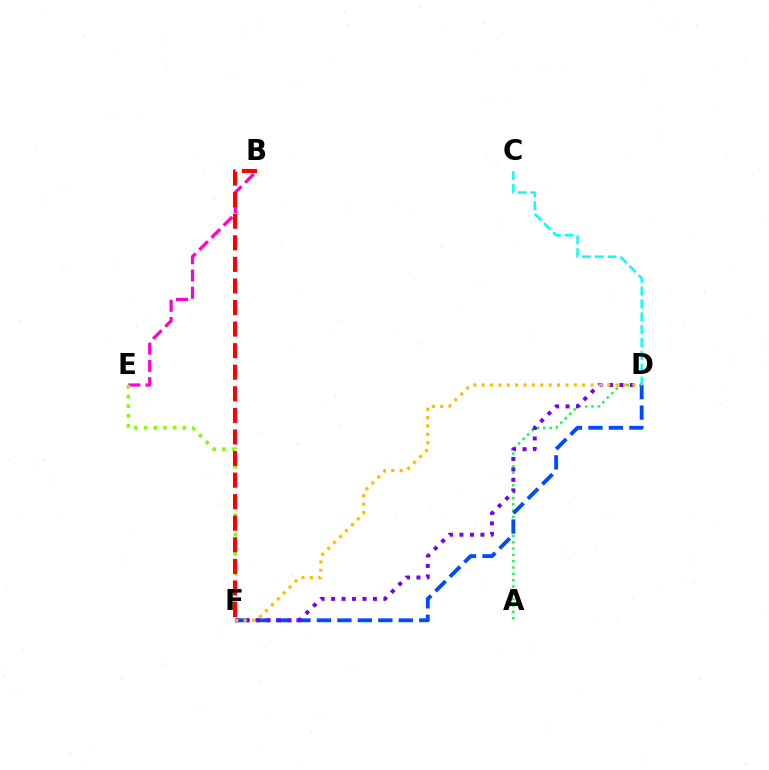{('B', 'E'): [{'color': '#ff00cf', 'line_style': 'dashed', 'thickness': 2.34}], ('A', 'D'): [{'color': '#00ff39', 'line_style': 'dotted', 'thickness': 1.72}], ('D', 'F'): [{'color': '#004bff', 'line_style': 'dashed', 'thickness': 2.78}, {'color': '#7200ff', 'line_style': 'dotted', 'thickness': 2.84}, {'color': '#ffbd00', 'line_style': 'dotted', 'thickness': 2.28}], ('E', 'F'): [{'color': '#84ff00', 'line_style': 'dotted', 'thickness': 2.63}], ('B', 'F'): [{'color': '#ff0000', 'line_style': 'dashed', 'thickness': 2.93}], ('C', 'D'): [{'color': '#00fff6', 'line_style': 'dashed', 'thickness': 1.75}]}